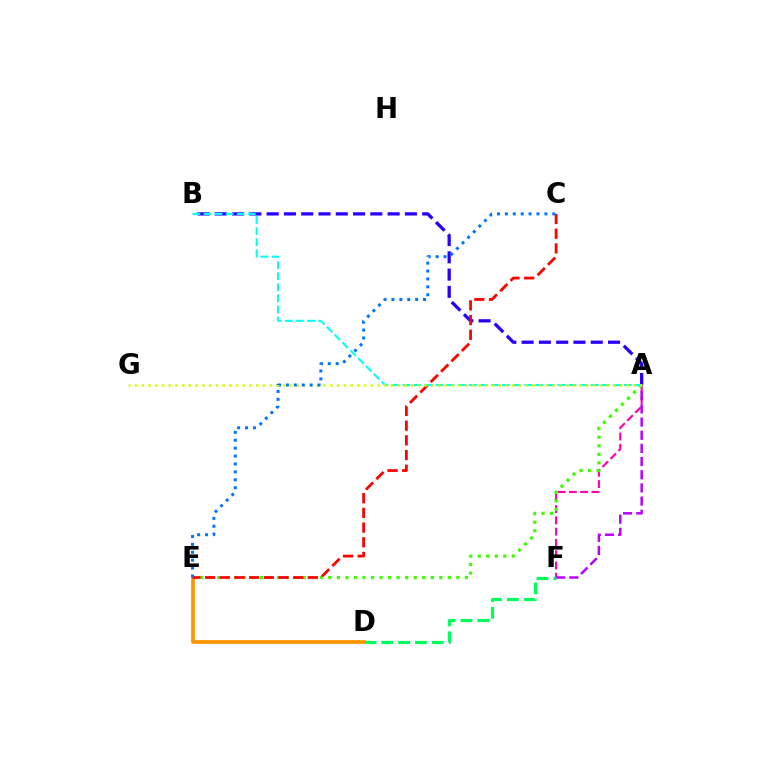{('A', 'F'): [{'color': '#ff00ac', 'line_style': 'dashed', 'thickness': 1.53}, {'color': '#b900ff', 'line_style': 'dashed', 'thickness': 1.79}], ('D', 'F'): [{'color': '#00ff5c', 'line_style': 'dashed', 'thickness': 2.29}], ('A', 'B'): [{'color': '#2500ff', 'line_style': 'dashed', 'thickness': 2.35}, {'color': '#00fff6', 'line_style': 'dashed', 'thickness': 1.5}], ('A', 'E'): [{'color': '#3dff00', 'line_style': 'dotted', 'thickness': 2.32}], ('D', 'E'): [{'color': '#ff9400', 'line_style': 'solid', 'thickness': 2.67}], ('C', 'E'): [{'color': '#ff0000', 'line_style': 'dashed', 'thickness': 2.0}, {'color': '#0074ff', 'line_style': 'dotted', 'thickness': 2.15}], ('A', 'G'): [{'color': '#d1ff00', 'line_style': 'dotted', 'thickness': 1.83}]}